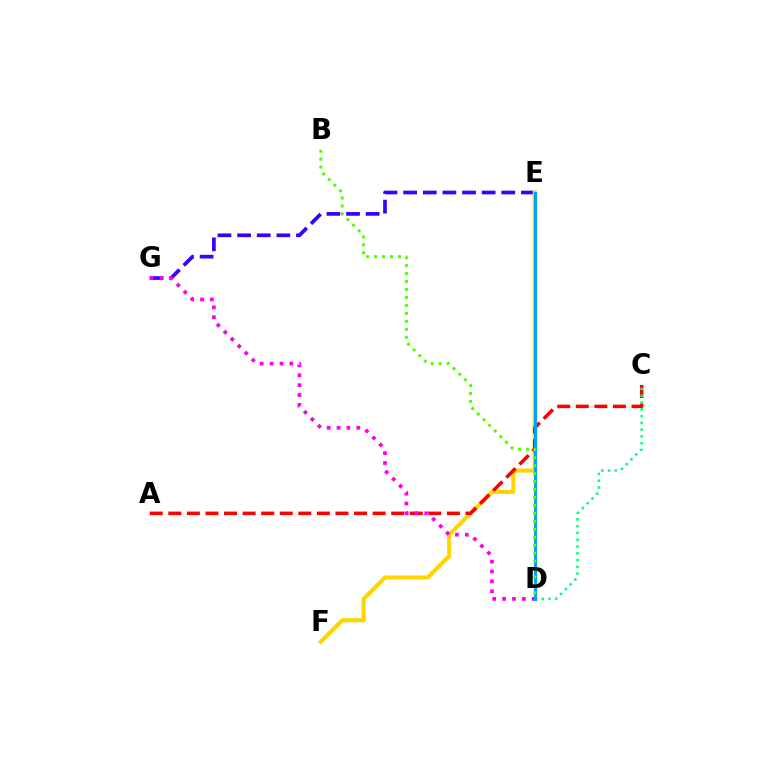{('E', 'G'): [{'color': '#3700ff', 'line_style': 'dashed', 'thickness': 2.67}], ('E', 'F'): [{'color': '#ffd500', 'line_style': 'solid', 'thickness': 2.94}], ('A', 'C'): [{'color': '#ff0000', 'line_style': 'dashed', 'thickness': 2.52}], ('D', 'G'): [{'color': '#ff00ed', 'line_style': 'dotted', 'thickness': 2.68}], ('C', 'D'): [{'color': '#00ff86', 'line_style': 'dotted', 'thickness': 1.84}], ('D', 'E'): [{'color': '#009eff', 'line_style': 'solid', 'thickness': 2.19}], ('B', 'D'): [{'color': '#4fff00', 'line_style': 'dotted', 'thickness': 2.16}]}